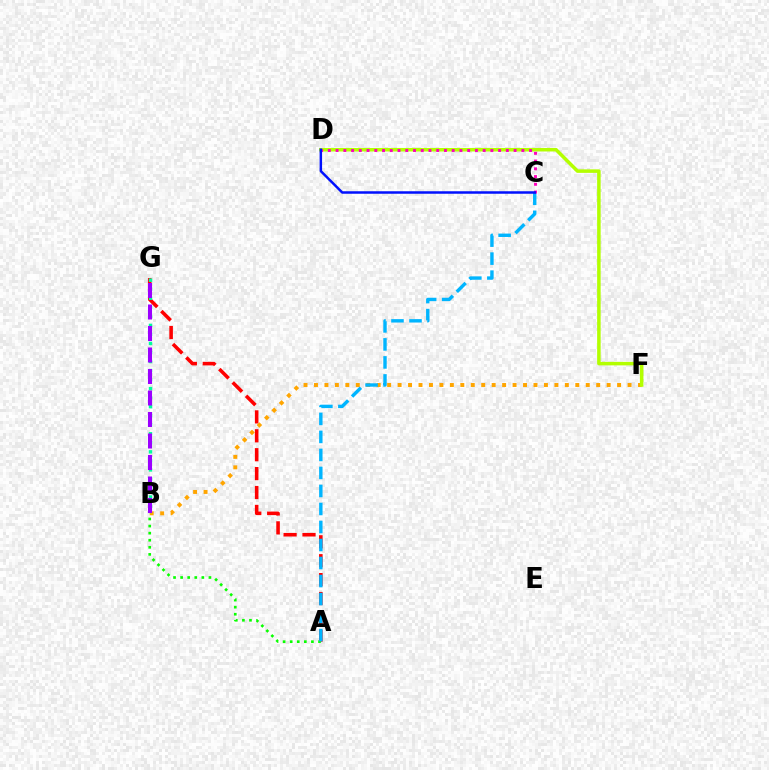{('A', 'G'): [{'color': '#ff0000', 'line_style': 'dashed', 'thickness': 2.57}], ('B', 'F'): [{'color': '#ffa500', 'line_style': 'dotted', 'thickness': 2.84}], ('B', 'G'): [{'color': '#00ff9d', 'line_style': 'dotted', 'thickness': 2.45}, {'color': '#9b00ff', 'line_style': 'dashed', 'thickness': 2.92}], ('D', 'F'): [{'color': '#b3ff00', 'line_style': 'solid', 'thickness': 2.53}], ('A', 'B'): [{'color': '#08ff00', 'line_style': 'dotted', 'thickness': 1.92}], ('A', 'C'): [{'color': '#00b5ff', 'line_style': 'dashed', 'thickness': 2.45}], ('C', 'D'): [{'color': '#ff00bd', 'line_style': 'dotted', 'thickness': 2.1}, {'color': '#0010ff', 'line_style': 'solid', 'thickness': 1.79}]}